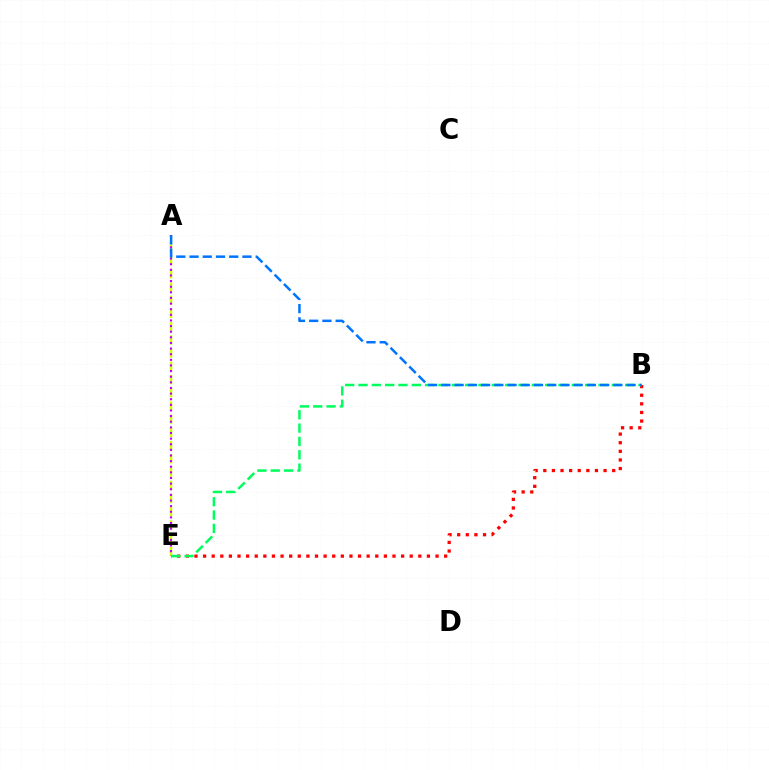{('B', 'E'): [{'color': '#ff0000', 'line_style': 'dotted', 'thickness': 2.34}, {'color': '#00ff5c', 'line_style': 'dashed', 'thickness': 1.81}], ('A', 'E'): [{'color': '#d1ff00', 'line_style': 'dashed', 'thickness': 1.8}, {'color': '#b900ff', 'line_style': 'dotted', 'thickness': 1.53}], ('A', 'B'): [{'color': '#0074ff', 'line_style': 'dashed', 'thickness': 1.8}]}